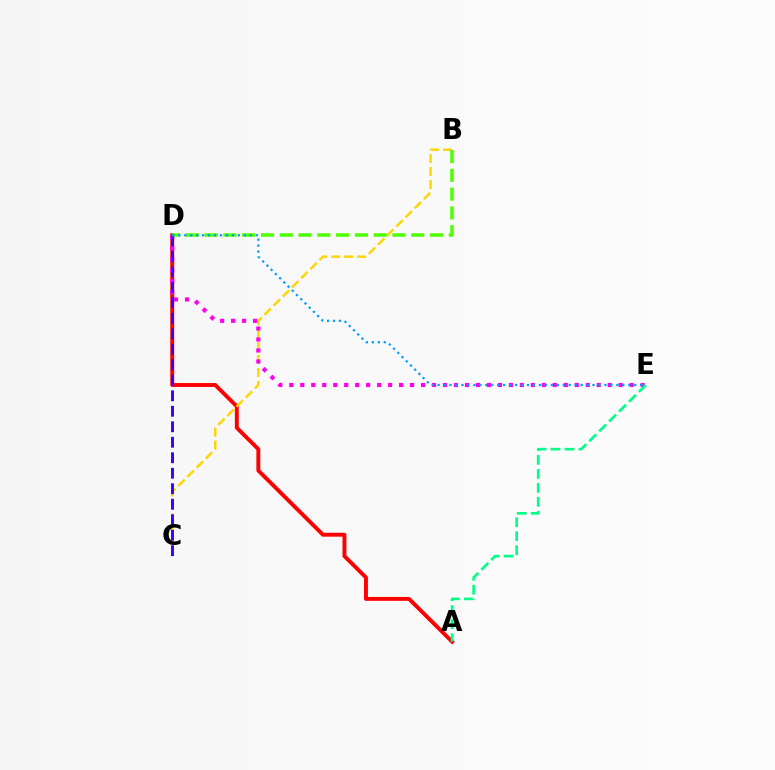{('A', 'D'): [{'color': '#ff0000', 'line_style': 'solid', 'thickness': 2.81}], ('B', 'C'): [{'color': '#ffd500', 'line_style': 'dashed', 'thickness': 1.76}], ('D', 'E'): [{'color': '#ff00ed', 'line_style': 'dotted', 'thickness': 2.98}, {'color': '#009eff', 'line_style': 'dotted', 'thickness': 1.62}], ('B', 'D'): [{'color': '#4fff00', 'line_style': 'dashed', 'thickness': 2.55}], ('A', 'E'): [{'color': '#00ff86', 'line_style': 'dashed', 'thickness': 1.9}], ('C', 'D'): [{'color': '#3700ff', 'line_style': 'dashed', 'thickness': 2.1}]}